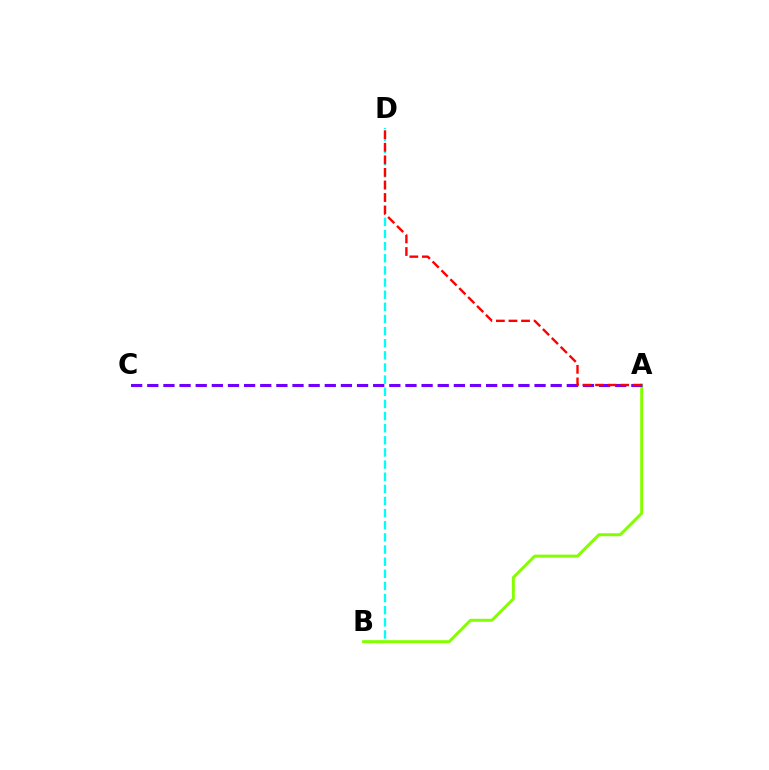{('B', 'D'): [{'color': '#00fff6', 'line_style': 'dashed', 'thickness': 1.65}], ('A', 'B'): [{'color': '#84ff00', 'line_style': 'solid', 'thickness': 2.14}], ('A', 'C'): [{'color': '#7200ff', 'line_style': 'dashed', 'thickness': 2.19}], ('A', 'D'): [{'color': '#ff0000', 'line_style': 'dashed', 'thickness': 1.71}]}